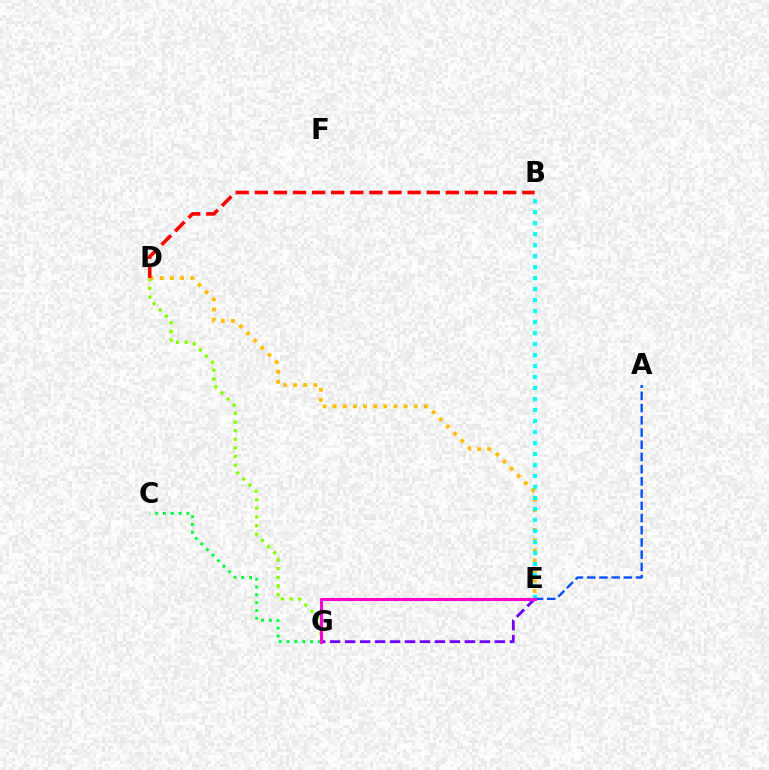{('D', 'G'): [{'color': '#84ff00', 'line_style': 'dotted', 'thickness': 2.35}], ('D', 'E'): [{'color': '#ffbd00', 'line_style': 'dotted', 'thickness': 2.75}], ('B', 'D'): [{'color': '#ff0000', 'line_style': 'dashed', 'thickness': 2.6}], ('E', 'G'): [{'color': '#7200ff', 'line_style': 'dashed', 'thickness': 2.03}, {'color': '#ff00cf', 'line_style': 'solid', 'thickness': 2.22}], ('B', 'E'): [{'color': '#00fff6', 'line_style': 'dotted', 'thickness': 2.99}], ('C', 'G'): [{'color': '#00ff39', 'line_style': 'dotted', 'thickness': 2.13}], ('A', 'E'): [{'color': '#004bff', 'line_style': 'dashed', 'thickness': 1.66}]}